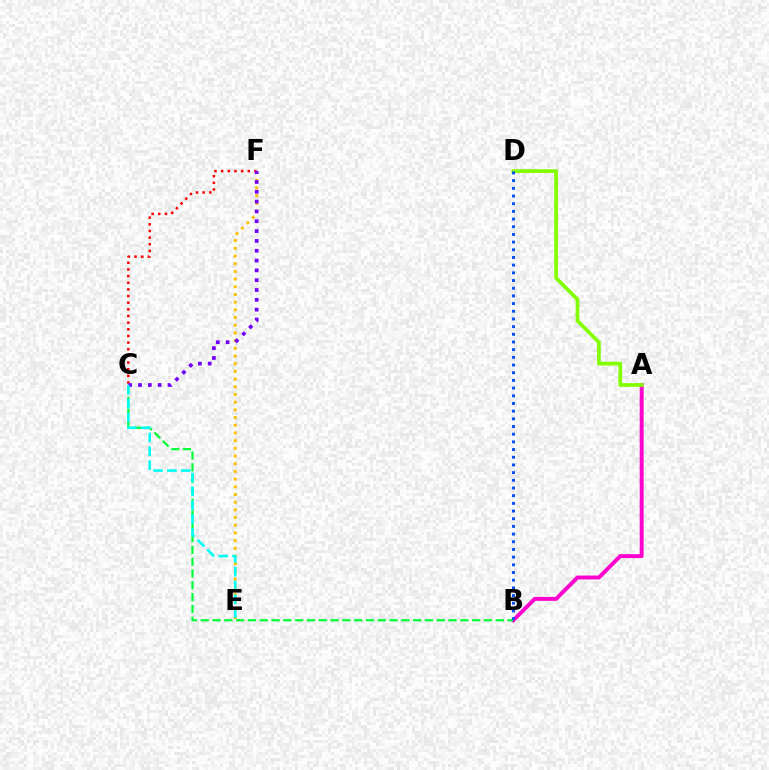{('E', 'F'): [{'color': '#ffbd00', 'line_style': 'dotted', 'thickness': 2.09}], ('A', 'B'): [{'color': '#ff00cf', 'line_style': 'solid', 'thickness': 2.82}], ('C', 'F'): [{'color': '#ff0000', 'line_style': 'dotted', 'thickness': 1.81}, {'color': '#7200ff', 'line_style': 'dotted', 'thickness': 2.67}], ('B', 'C'): [{'color': '#00ff39', 'line_style': 'dashed', 'thickness': 1.6}], ('C', 'E'): [{'color': '#00fff6', 'line_style': 'dashed', 'thickness': 1.88}], ('A', 'D'): [{'color': '#84ff00', 'line_style': 'solid', 'thickness': 2.7}], ('B', 'D'): [{'color': '#004bff', 'line_style': 'dotted', 'thickness': 2.09}]}